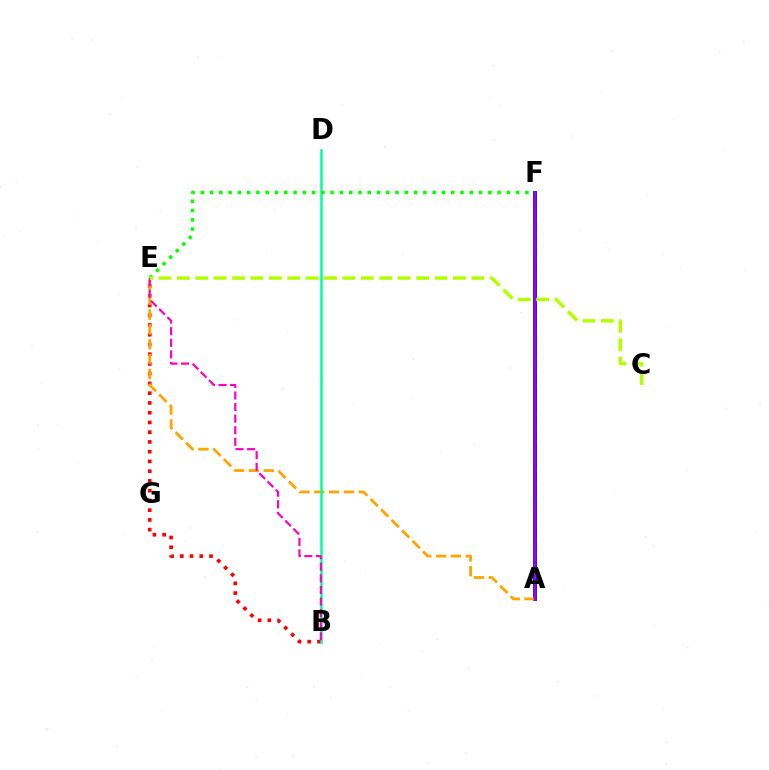{('A', 'F'): [{'color': '#00b5ff', 'line_style': 'dashed', 'thickness': 1.89}, {'color': '#0010ff', 'line_style': 'solid', 'thickness': 2.76}, {'color': '#9b00ff', 'line_style': 'solid', 'thickness': 1.72}], ('B', 'E'): [{'color': '#ff0000', 'line_style': 'dotted', 'thickness': 2.65}, {'color': '#ff00bd', 'line_style': 'dashed', 'thickness': 1.57}], ('A', 'E'): [{'color': '#ffa500', 'line_style': 'dashed', 'thickness': 2.02}], ('B', 'D'): [{'color': '#00ff9d', 'line_style': 'solid', 'thickness': 1.82}], ('E', 'F'): [{'color': '#08ff00', 'line_style': 'dotted', 'thickness': 2.52}], ('C', 'E'): [{'color': '#b3ff00', 'line_style': 'dashed', 'thickness': 2.5}]}